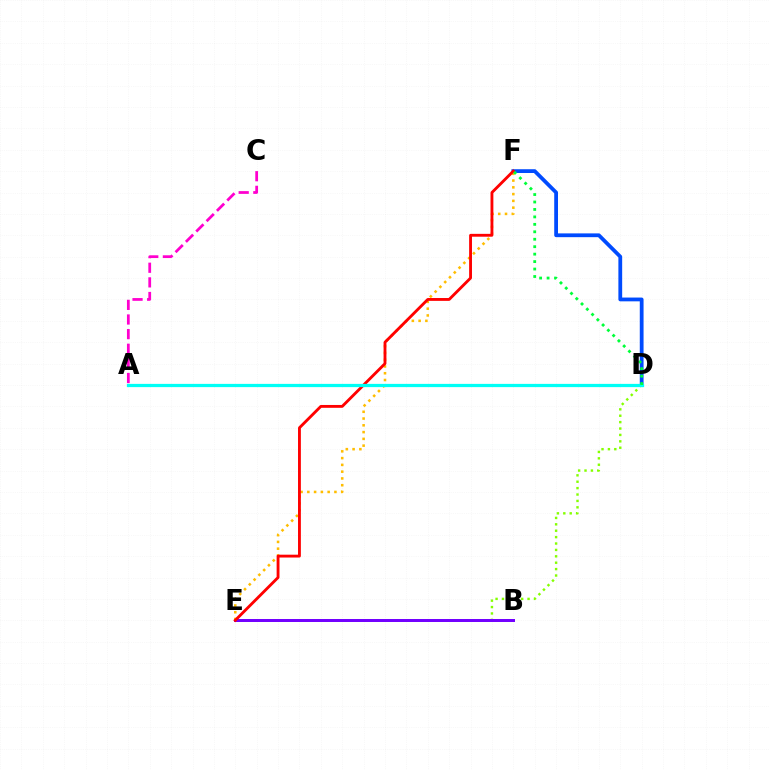{('A', 'C'): [{'color': '#ff00cf', 'line_style': 'dashed', 'thickness': 1.99}], ('D', 'E'): [{'color': '#84ff00', 'line_style': 'dotted', 'thickness': 1.74}], ('B', 'E'): [{'color': '#7200ff', 'line_style': 'solid', 'thickness': 2.15}], ('D', 'F'): [{'color': '#004bff', 'line_style': 'solid', 'thickness': 2.72}, {'color': '#00ff39', 'line_style': 'dotted', 'thickness': 2.02}], ('E', 'F'): [{'color': '#ffbd00', 'line_style': 'dotted', 'thickness': 1.84}, {'color': '#ff0000', 'line_style': 'solid', 'thickness': 2.05}], ('A', 'D'): [{'color': '#00fff6', 'line_style': 'solid', 'thickness': 2.33}]}